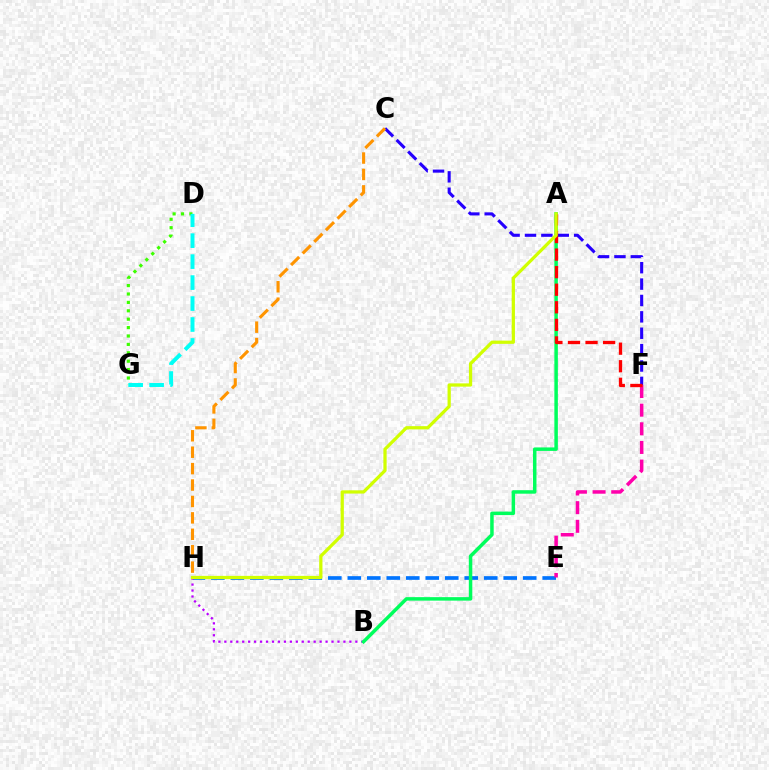{('D', 'G'): [{'color': '#3dff00', 'line_style': 'dotted', 'thickness': 2.28}, {'color': '#00fff6', 'line_style': 'dashed', 'thickness': 2.85}], ('E', 'H'): [{'color': '#0074ff', 'line_style': 'dashed', 'thickness': 2.65}], ('E', 'F'): [{'color': '#ff00ac', 'line_style': 'dashed', 'thickness': 2.53}], ('B', 'H'): [{'color': '#b900ff', 'line_style': 'dotted', 'thickness': 1.62}], ('A', 'B'): [{'color': '#00ff5c', 'line_style': 'solid', 'thickness': 2.51}], ('C', 'F'): [{'color': '#2500ff', 'line_style': 'dashed', 'thickness': 2.23}], ('C', 'H'): [{'color': '#ff9400', 'line_style': 'dashed', 'thickness': 2.23}], ('A', 'F'): [{'color': '#ff0000', 'line_style': 'dashed', 'thickness': 2.39}], ('A', 'H'): [{'color': '#d1ff00', 'line_style': 'solid', 'thickness': 2.34}]}